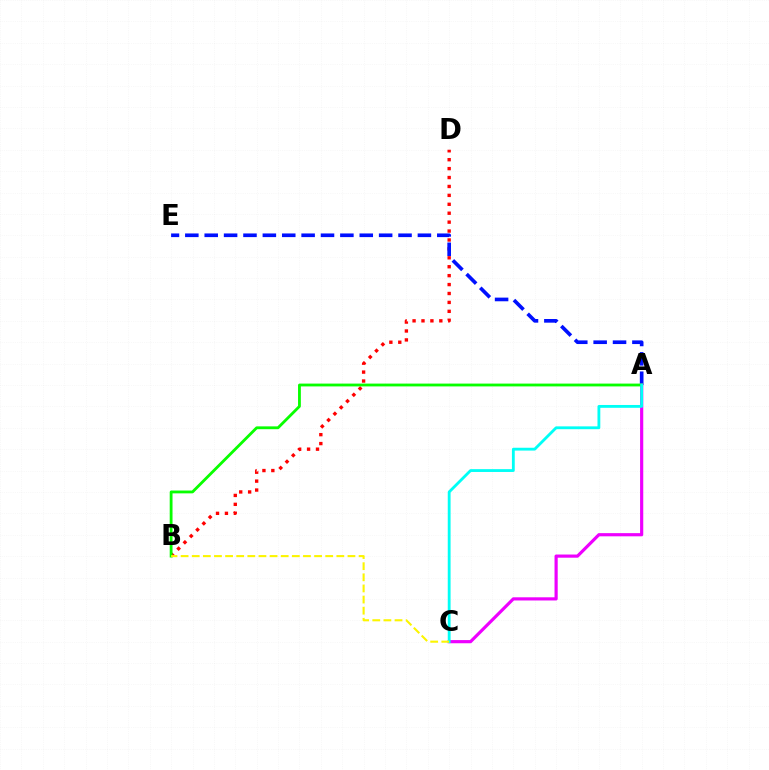{('B', 'D'): [{'color': '#ff0000', 'line_style': 'dotted', 'thickness': 2.42}], ('A', 'E'): [{'color': '#0010ff', 'line_style': 'dashed', 'thickness': 2.63}], ('A', 'C'): [{'color': '#ee00ff', 'line_style': 'solid', 'thickness': 2.29}, {'color': '#00fff6', 'line_style': 'solid', 'thickness': 2.04}], ('A', 'B'): [{'color': '#08ff00', 'line_style': 'solid', 'thickness': 2.03}], ('B', 'C'): [{'color': '#fcf500', 'line_style': 'dashed', 'thickness': 1.51}]}